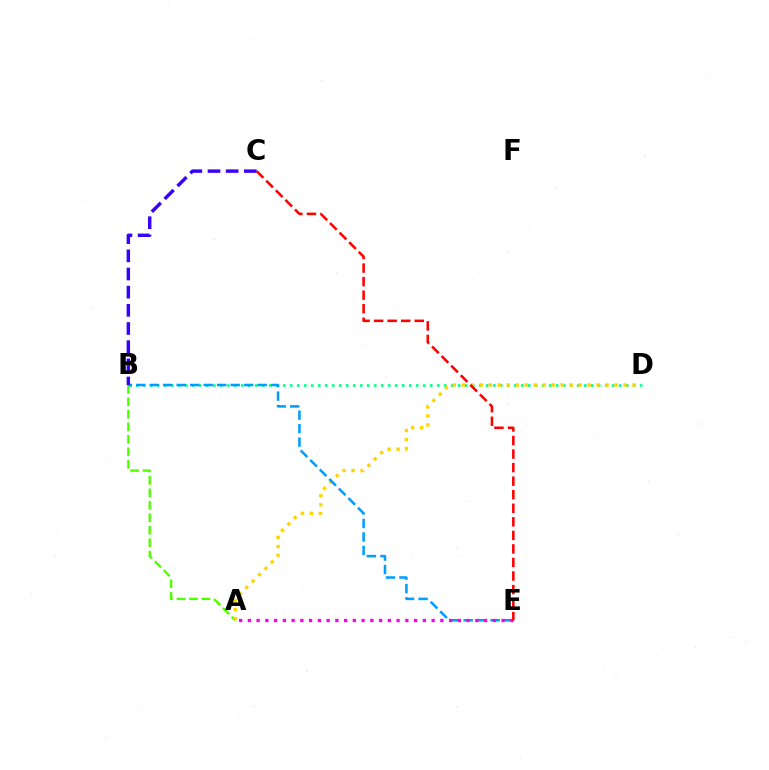{('A', 'B'): [{'color': '#4fff00', 'line_style': 'dashed', 'thickness': 1.7}], ('B', 'D'): [{'color': '#00ff86', 'line_style': 'dotted', 'thickness': 1.9}], ('A', 'D'): [{'color': '#ffd500', 'line_style': 'dotted', 'thickness': 2.44}], ('B', 'E'): [{'color': '#009eff', 'line_style': 'dashed', 'thickness': 1.83}], ('A', 'E'): [{'color': '#ff00ed', 'line_style': 'dotted', 'thickness': 2.38}], ('B', 'C'): [{'color': '#3700ff', 'line_style': 'dashed', 'thickness': 2.47}], ('C', 'E'): [{'color': '#ff0000', 'line_style': 'dashed', 'thickness': 1.84}]}